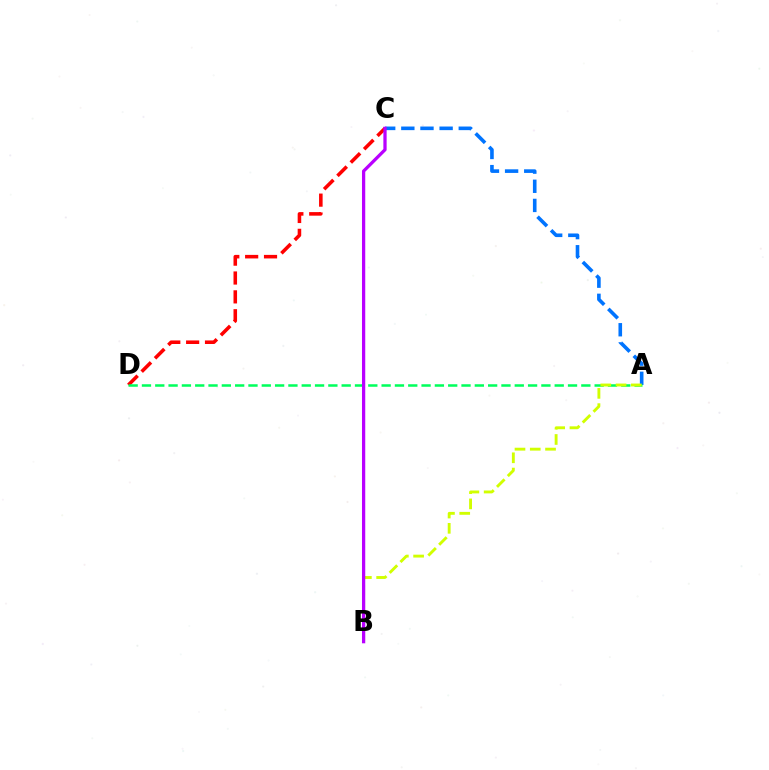{('A', 'C'): [{'color': '#0074ff', 'line_style': 'dashed', 'thickness': 2.6}], ('C', 'D'): [{'color': '#ff0000', 'line_style': 'dashed', 'thickness': 2.56}], ('A', 'D'): [{'color': '#00ff5c', 'line_style': 'dashed', 'thickness': 1.81}], ('A', 'B'): [{'color': '#d1ff00', 'line_style': 'dashed', 'thickness': 2.07}], ('B', 'C'): [{'color': '#b900ff', 'line_style': 'solid', 'thickness': 2.35}]}